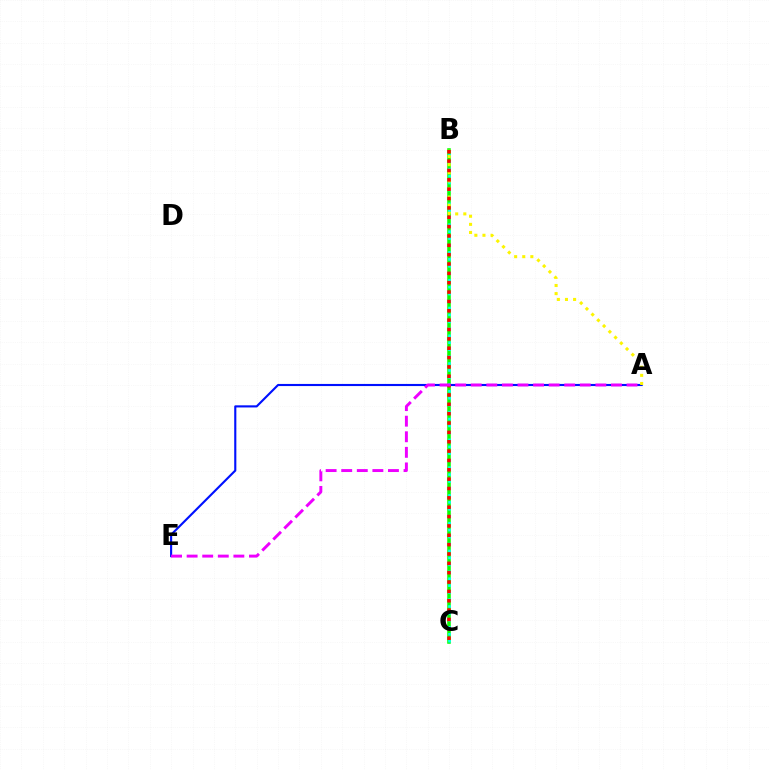{('A', 'E'): [{'color': '#0010ff', 'line_style': 'solid', 'thickness': 1.53}, {'color': '#ee00ff', 'line_style': 'dashed', 'thickness': 2.12}], ('B', 'C'): [{'color': '#08ff00', 'line_style': 'solid', 'thickness': 2.56}, {'color': '#00fff6', 'line_style': 'dotted', 'thickness': 1.89}, {'color': '#ff0000', 'line_style': 'dotted', 'thickness': 2.54}], ('A', 'B'): [{'color': '#fcf500', 'line_style': 'dotted', 'thickness': 2.2}]}